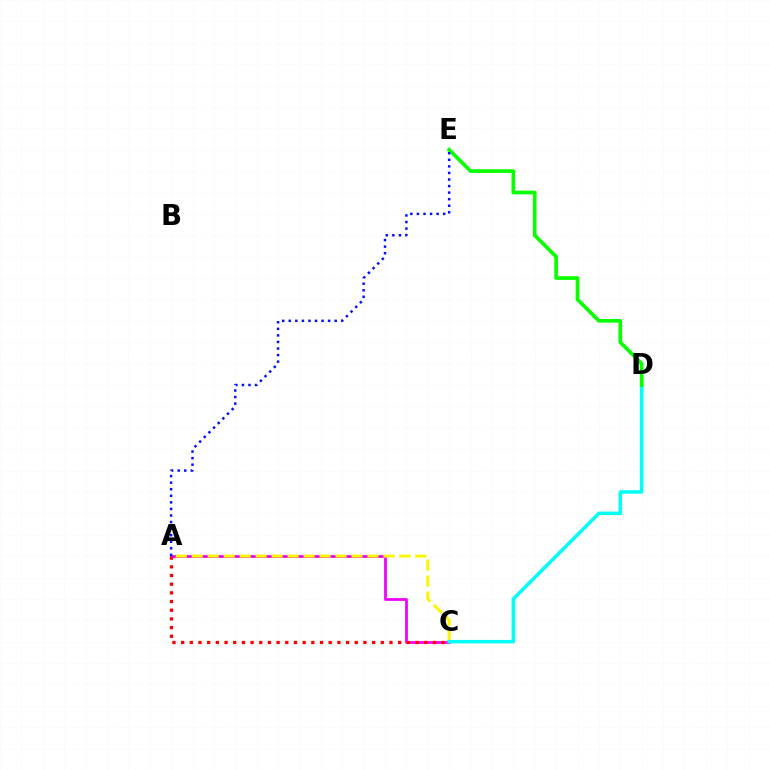{('A', 'C'): [{'color': '#ee00ff', 'line_style': 'solid', 'thickness': 1.99}, {'color': '#fcf500', 'line_style': 'dashed', 'thickness': 2.17}, {'color': '#ff0000', 'line_style': 'dotted', 'thickness': 2.36}], ('C', 'D'): [{'color': '#00fff6', 'line_style': 'solid', 'thickness': 2.51}], ('D', 'E'): [{'color': '#08ff00', 'line_style': 'solid', 'thickness': 2.64}], ('A', 'E'): [{'color': '#0010ff', 'line_style': 'dotted', 'thickness': 1.78}]}